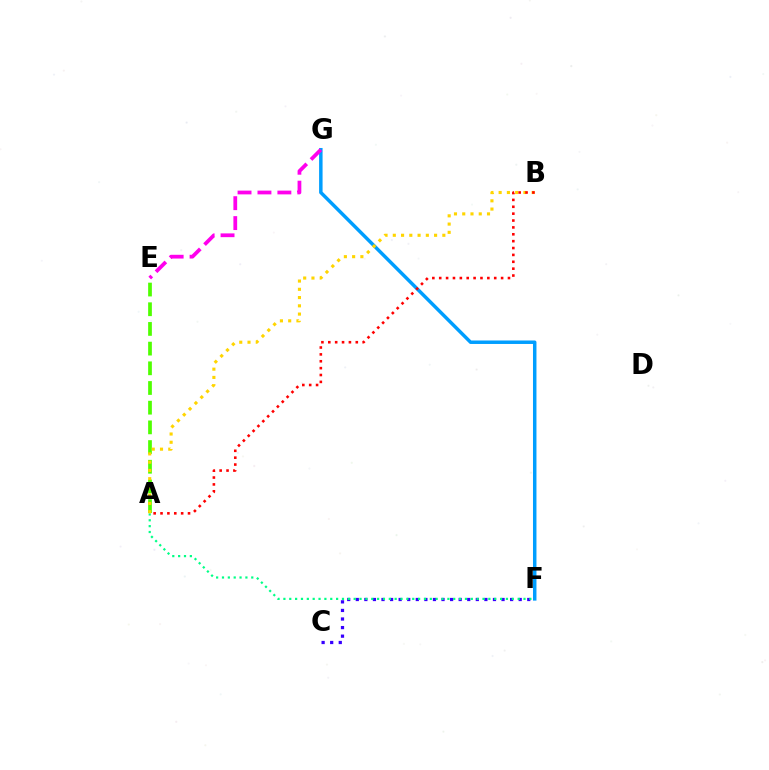{('F', 'G'): [{'color': '#009eff', 'line_style': 'solid', 'thickness': 2.5}], ('C', 'F'): [{'color': '#3700ff', 'line_style': 'dotted', 'thickness': 2.33}], ('E', 'G'): [{'color': '#ff00ed', 'line_style': 'dashed', 'thickness': 2.71}], ('A', 'F'): [{'color': '#00ff86', 'line_style': 'dotted', 'thickness': 1.59}], ('A', 'E'): [{'color': '#4fff00', 'line_style': 'dashed', 'thickness': 2.67}], ('A', 'B'): [{'color': '#ffd500', 'line_style': 'dotted', 'thickness': 2.24}, {'color': '#ff0000', 'line_style': 'dotted', 'thickness': 1.87}]}